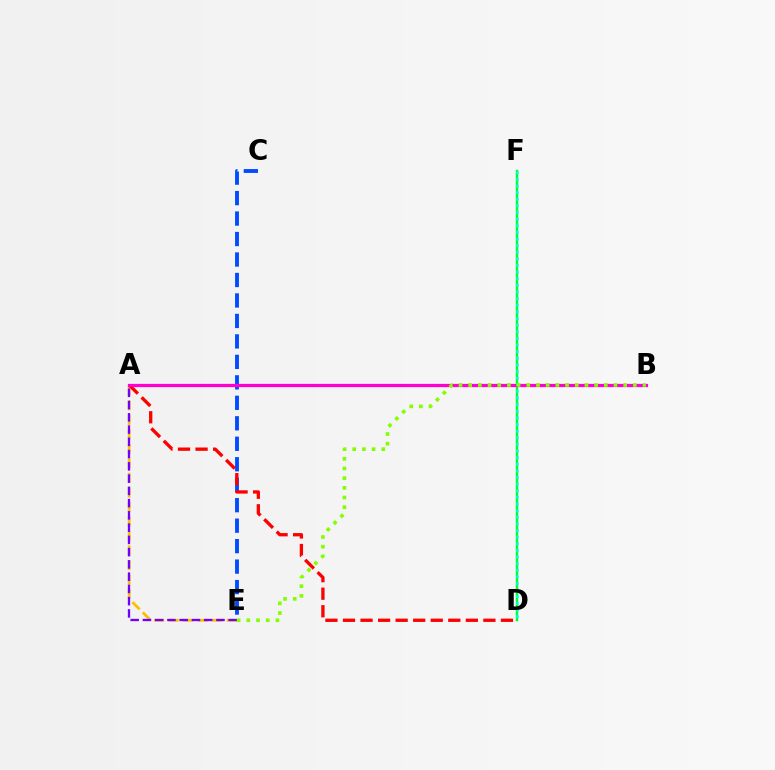{('A', 'E'): [{'color': '#ffbd00', 'line_style': 'dashed', 'thickness': 1.97}, {'color': '#7200ff', 'line_style': 'dashed', 'thickness': 1.66}], ('C', 'E'): [{'color': '#004bff', 'line_style': 'dashed', 'thickness': 2.78}], ('D', 'F'): [{'color': '#00ff39', 'line_style': 'solid', 'thickness': 1.79}, {'color': '#00fff6', 'line_style': 'dotted', 'thickness': 1.8}], ('A', 'D'): [{'color': '#ff0000', 'line_style': 'dashed', 'thickness': 2.38}], ('A', 'B'): [{'color': '#ff00cf', 'line_style': 'solid', 'thickness': 2.33}], ('B', 'E'): [{'color': '#84ff00', 'line_style': 'dotted', 'thickness': 2.63}]}